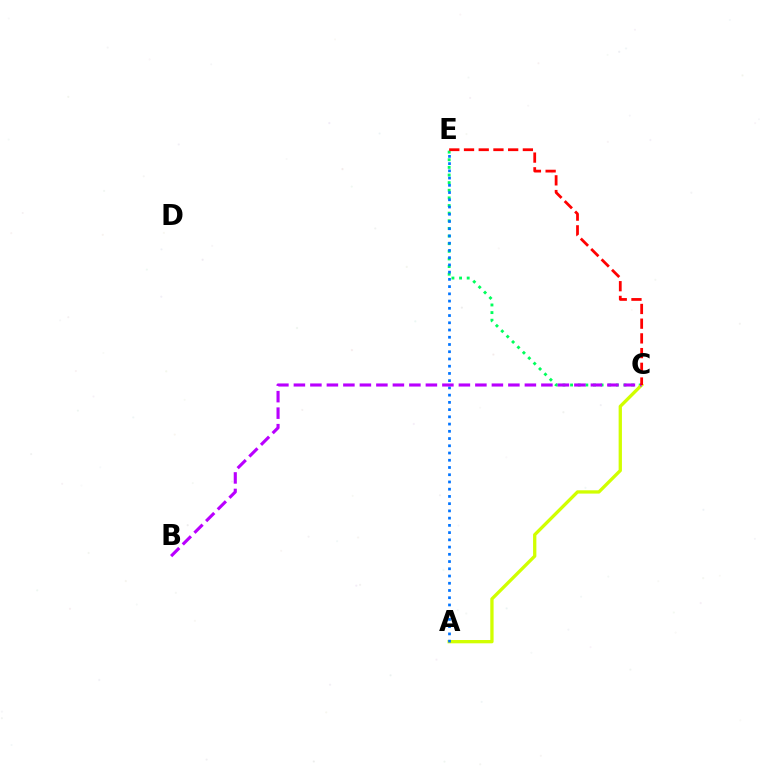{('C', 'E'): [{'color': '#00ff5c', 'line_style': 'dotted', 'thickness': 2.07}, {'color': '#ff0000', 'line_style': 'dashed', 'thickness': 2.0}], ('A', 'C'): [{'color': '#d1ff00', 'line_style': 'solid', 'thickness': 2.38}], ('A', 'E'): [{'color': '#0074ff', 'line_style': 'dotted', 'thickness': 1.97}], ('B', 'C'): [{'color': '#b900ff', 'line_style': 'dashed', 'thickness': 2.24}]}